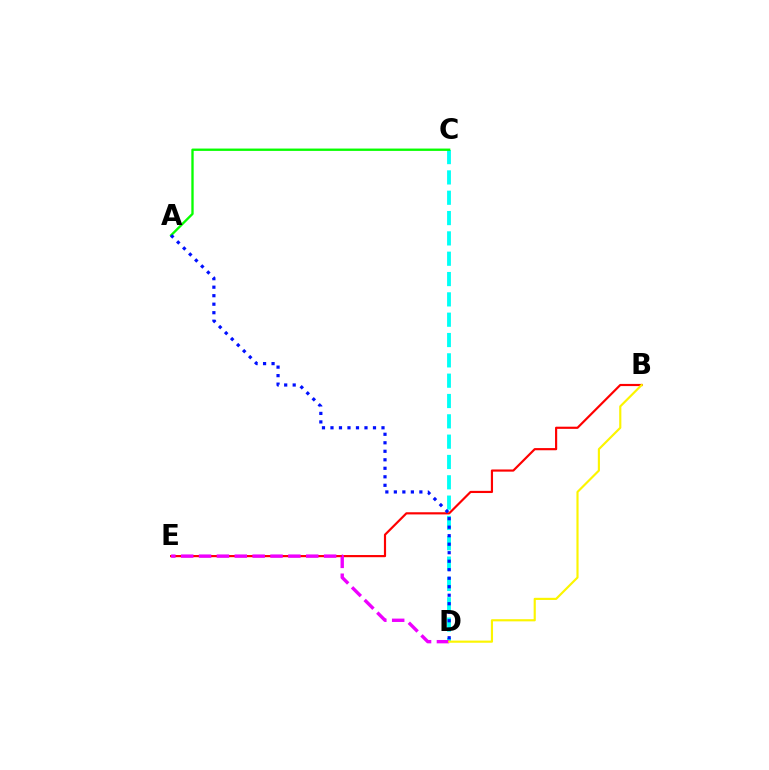{('C', 'D'): [{'color': '#00fff6', 'line_style': 'dashed', 'thickness': 2.76}], ('B', 'E'): [{'color': '#ff0000', 'line_style': 'solid', 'thickness': 1.56}], ('D', 'E'): [{'color': '#ee00ff', 'line_style': 'dashed', 'thickness': 2.43}], ('B', 'D'): [{'color': '#fcf500', 'line_style': 'solid', 'thickness': 1.55}], ('A', 'C'): [{'color': '#08ff00', 'line_style': 'solid', 'thickness': 1.69}], ('A', 'D'): [{'color': '#0010ff', 'line_style': 'dotted', 'thickness': 2.31}]}